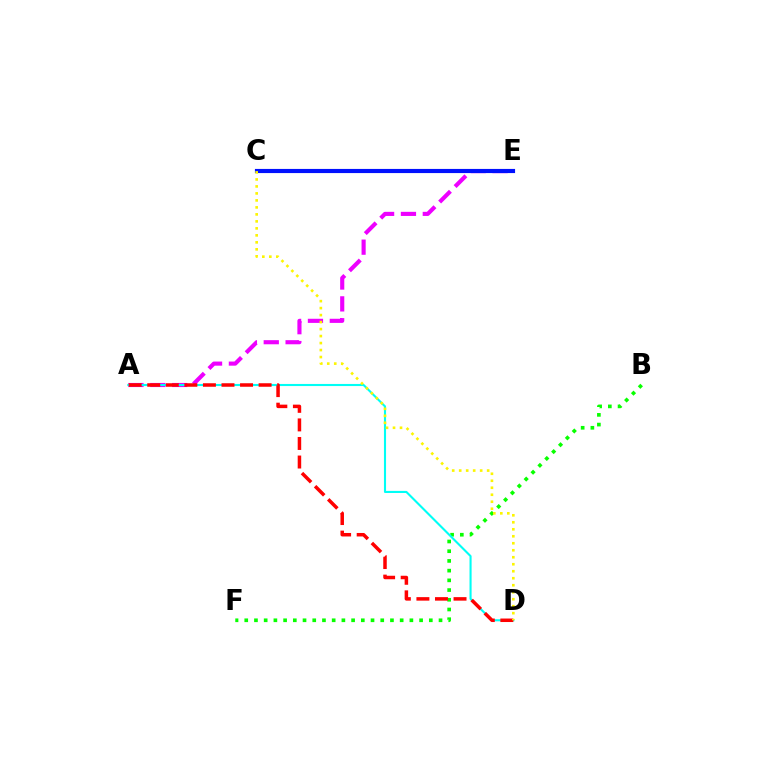{('A', 'E'): [{'color': '#ee00ff', 'line_style': 'dashed', 'thickness': 2.97}], ('B', 'F'): [{'color': '#08ff00', 'line_style': 'dotted', 'thickness': 2.64}], ('A', 'D'): [{'color': '#00fff6', 'line_style': 'solid', 'thickness': 1.51}, {'color': '#ff0000', 'line_style': 'dashed', 'thickness': 2.52}], ('C', 'E'): [{'color': '#0010ff', 'line_style': 'solid', 'thickness': 2.99}], ('C', 'D'): [{'color': '#fcf500', 'line_style': 'dotted', 'thickness': 1.9}]}